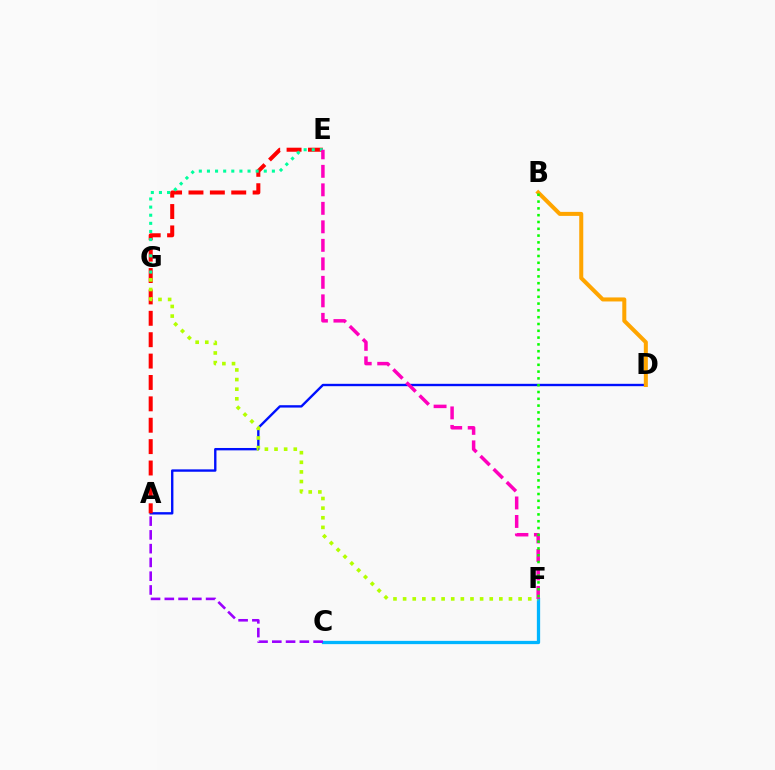{('C', 'F'): [{'color': '#00b5ff', 'line_style': 'solid', 'thickness': 2.35}], ('A', 'D'): [{'color': '#0010ff', 'line_style': 'solid', 'thickness': 1.71}], ('A', 'E'): [{'color': '#ff0000', 'line_style': 'dashed', 'thickness': 2.91}], ('E', 'G'): [{'color': '#00ff9d', 'line_style': 'dotted', 'thickness': 2.21}], ('A', 'C'): [{'color': '#9b00ff', 'line_style': 'dashed', 'thickness': 1.87}], ('B', 'D'): [{'color': '#ffa500', 'line_style': 'solid', 'thickness': 2.9}], ('F', 'G'): [{'color': '#b3ff00', 'line_style': 'dotted', 'thickness': 2.61}], ('E', 'F'): [{'color': '#ff00bd', 'line_style': 'dashed', 'thickness': 2.51}], ('B', 'F'): [{'color': '#08ff00', 'line_style': 'dotted', 'thickness': 1.85}]}